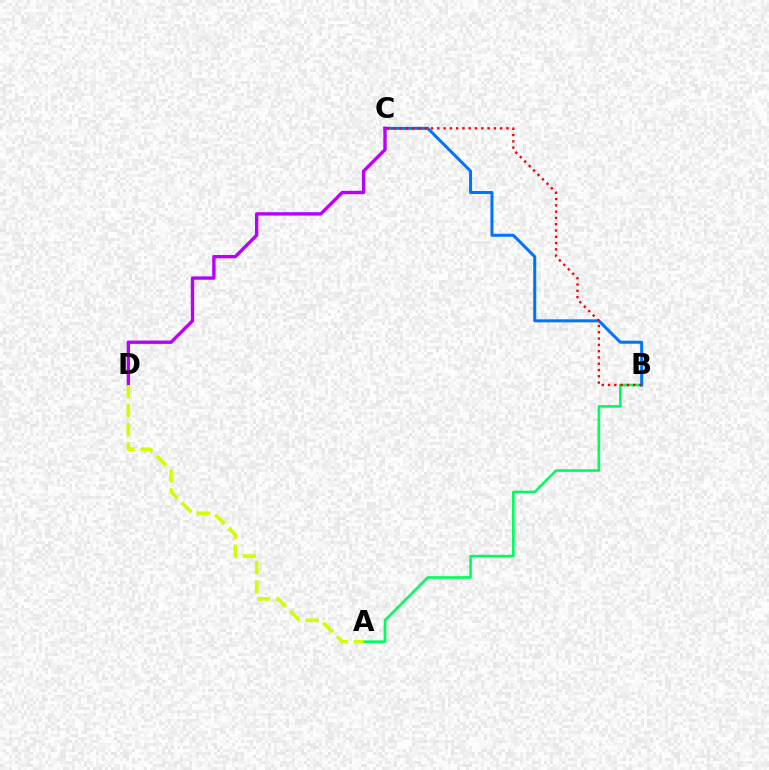{('A', 'B'): [{'color': '#00ff5c', 'line_style': 'solid', 'thickness': 1.89}], ('B', 'C'): [{'color': '#0074ff', 'line_style': 'solid', 'thickness': 2.17}, {'color': '#ff0000', 'line_style': 'dotted', 'thickness': 1.71}], ('C', 'D'): [{'color': '#b900ff', 'line_style': 'solid', 'thickness': 2.42}], ('A', 'D'): [{'color': '#d1ff00', 'line_style': 'dashed', 'thickness': 2.59}]}